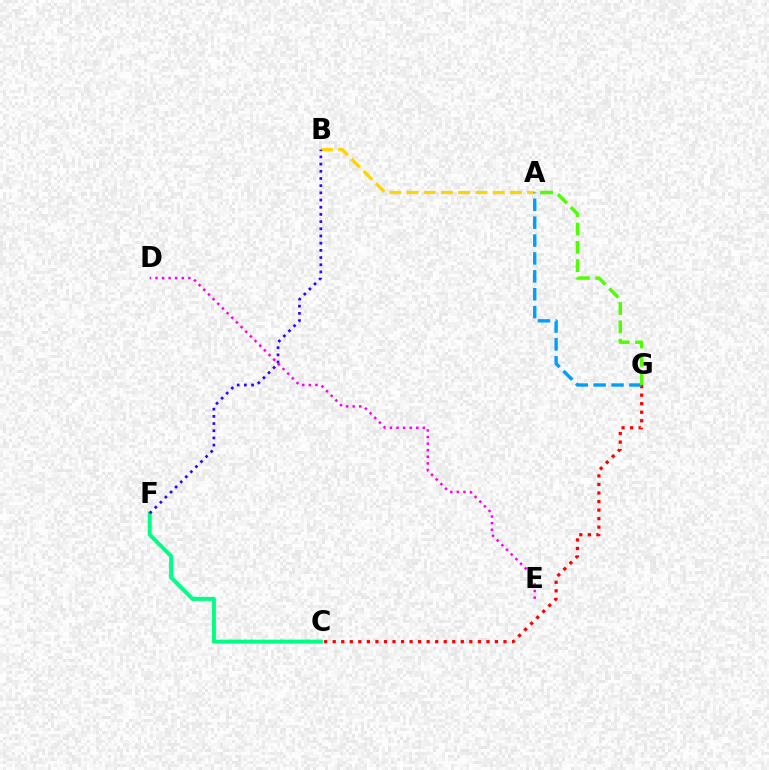{('C', 'G'): [{'color': '#ff0000', 'line_style': 'dotted', 'thickness': 2.32}], ('A', 'B'): [{'color': '#ffd500', 'line_style': 'dashed', 'thickness': 2.34}], ('C', 'F'): [{'color': '#00ff86', 'line_style': 'solid', 'thickness': 2.88}], ('A', 'G'): [{'color': '#009eff', 'line_style': 'dashed', 'thickness': 2.43}, {'color': '#4fff00', 'line_style': 'dashed', 'thickness': 2.49}], ('D', 'E'): [{'color': '#ff00ed', 'line_style': 'dotted', 'thickness': 1.79}], ('B', 'F'): [{'color': '#3700ff', 'line_style': 'dotted', 'thickness': 1.95}]}